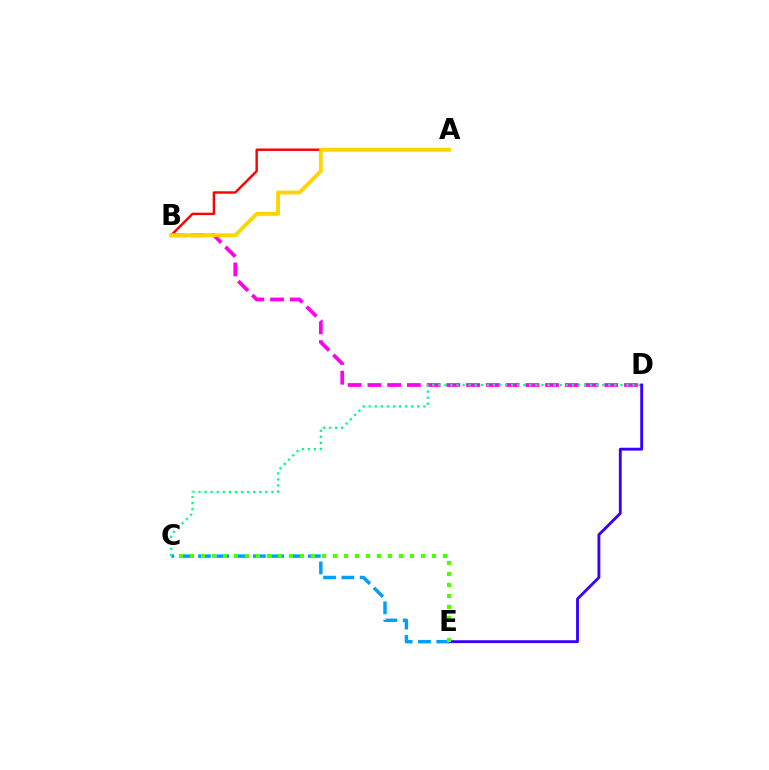{('B', 'D'): [{'color': '#ff00ed', 'line_style': 'dashed', 'thickness': 2.68}], ('A', 'B'): [{'color': '#ff0000', 'line_style': 'solid', 'thickness': 1.74}, {'color': '#ffd500', 'line_style': 'solid', 'thickness': 2.8}], ('C', 'D'): [{'color': '#00ff86', 'line_style': 'dotted', 'thickness': 1.65}], ('D', 'E'): [{'color': '#3700ff', 'line_style': 'solid', 'thickness': 2.06}], ('C', 'E'): [{'color': '#009eff', 'line_style': 'dashed', 'thickness': 2.49}, {'color': '#4fff00', 'line_style': 'dotted', 'thickness': 2.99}]}